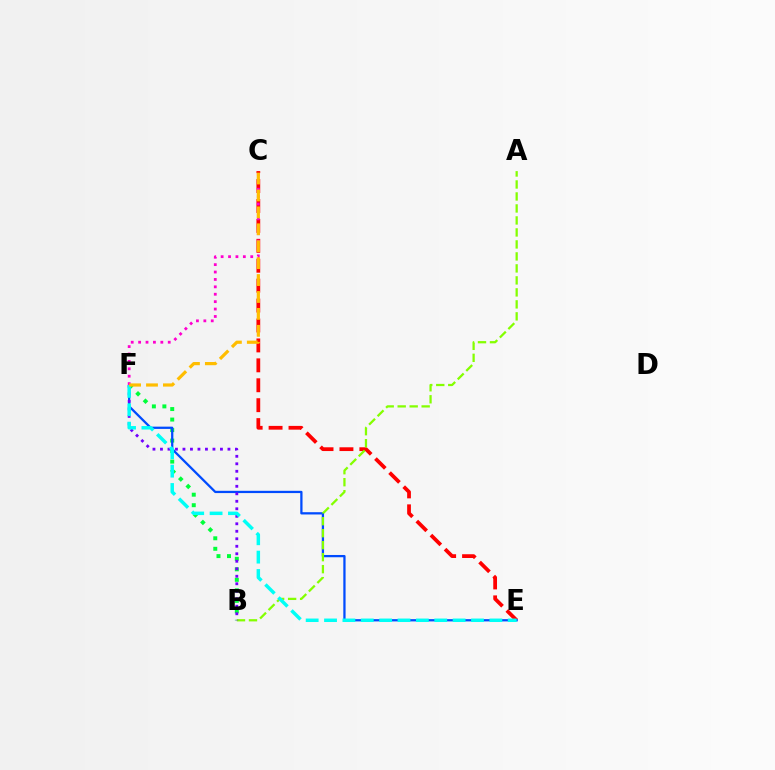{('C', 'E'): [{'color': '#ff0000', 'line_style': 'dashed', 'thickness': 2.71}], ('B', 'F'): [{'color': '#00ff39', 'line_style': 'dotted', 'thickness': 2.86}, {'color': '#7200ff', 'line_style': 'dotted', 'thickness': 2.04}], ('E', 'F'): [{'color': '#004bff', 'line_style': 'solid', 'thickness': 1.63}, {'color': '#00fff6', 'line_style': 'dashed', 'thickness': 2.5}], ('C', 'F'): [{'color': '#ff00cf', 'line_style': 'dotted', 'thickness': 2.01}, {'color': '#ffbd00', 'line_style': 'dashed', 'thickness': 2.3}], ('A', 'B'): [{'color': '#84ff00', 'line_style': 'dashed', 'thickness': 1.63}]}